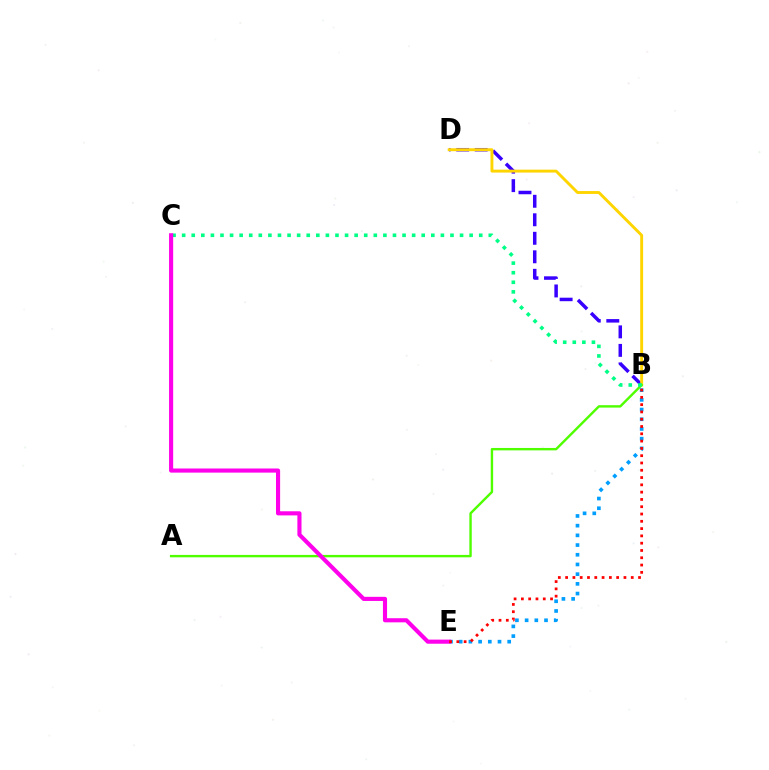{('B', 'D'): [{'color': '#3700ff', 'line_style': 'dashed', 'thickness': 2.51}, {'color': '#ffd500', 'line_style': 'solid', 'thickness': 2.09}], ('B', 'E'): [{'color': '#009eff', 'line_style': 'dotted', 'thickness': 2.64}, {'color': '#ff0000', 'line_style': 'dotted', 'thickness': 1.98}], ('A', 'B'): [{'color': '#4fff00', 'line_style': 'solid', 'thickness': 1.73}], ('B', 'C'): [{'color': '#00ff86', 'line_style': 'dotted', 'thickness': 2.6}], ('C', 'E'): [{'color': '#ff00ed', 'line_style': 'solid', 'thickness': 2.97}]}